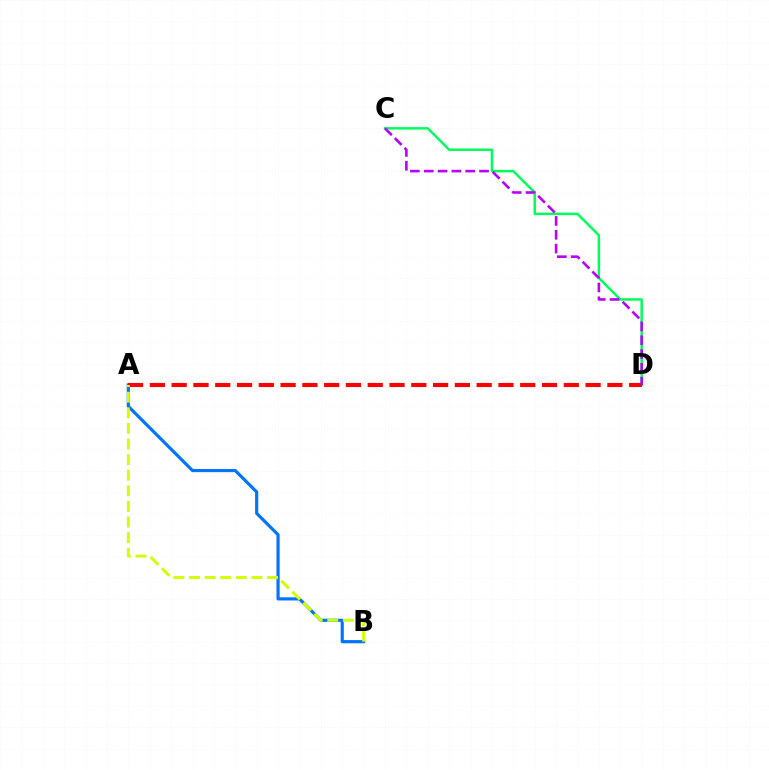{('A', 'B'): [{'color': '#0074ff', 'line_style': 'solid', 'thickness': 2.28}, {'color': '#d1ff00', 'line_style': 'dashed', 'thickness': 2.12}], ('C', 'D'): [{'color': '#00ff5c', 'line_style': 'solid', 'thickness': 1.8}, {'color': '#b900ff', 'line_style': 'dashed', 'thickness': 1.88}], ('A', 'D'): [{'color': '#ff0000', 'line_style': 'dashed', 'thickness': 2.96}]}